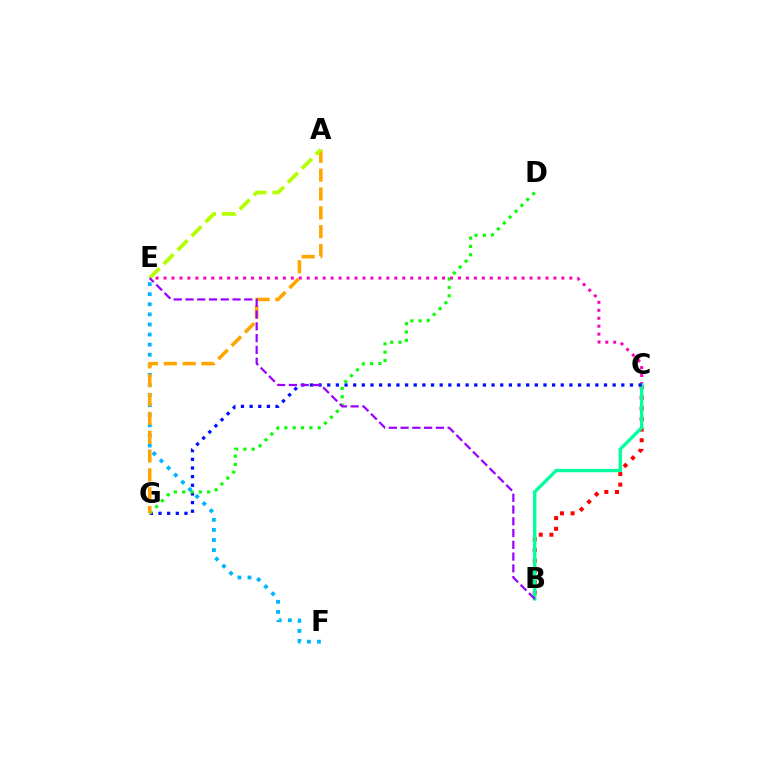{('C', 'E'): [{'color': '#ff00bd', 'line_style': 'dotted', 'thickness': 2.16}], ('B', 'C'): [{'color': '#ff0000', 'line_style': 'dotted', 'thickness': 2.89}, {'color': '#00ff9d', 'line_style': 'solid', 'thickness': 2.41}], ('C', 'G'): [{'color': '#0010ff', 'line_style': 'dotted', 'thickness': 2.35}], ('D', 'G'): [{'color': '#08ff00', 'line_style': 'dotted', 'thickness': 2.26}], ('E', 'F'): [{'color': '#00b5ff', 'line_style': 'dotted', 'thickness': 2.74}], ('A', 'G'): [{'color': '#ffa500', 'line_style': 'dashed', 'thickness': 2.56}], ('A', 'E'): [{'color': '#b3ff00', 'line_style': 'dashed', 'thickness': 2.68}], ('B', 'E'): [{'color': '#9b00ff', 'line_style': 'dashed', 'thickness': 1.6}]}